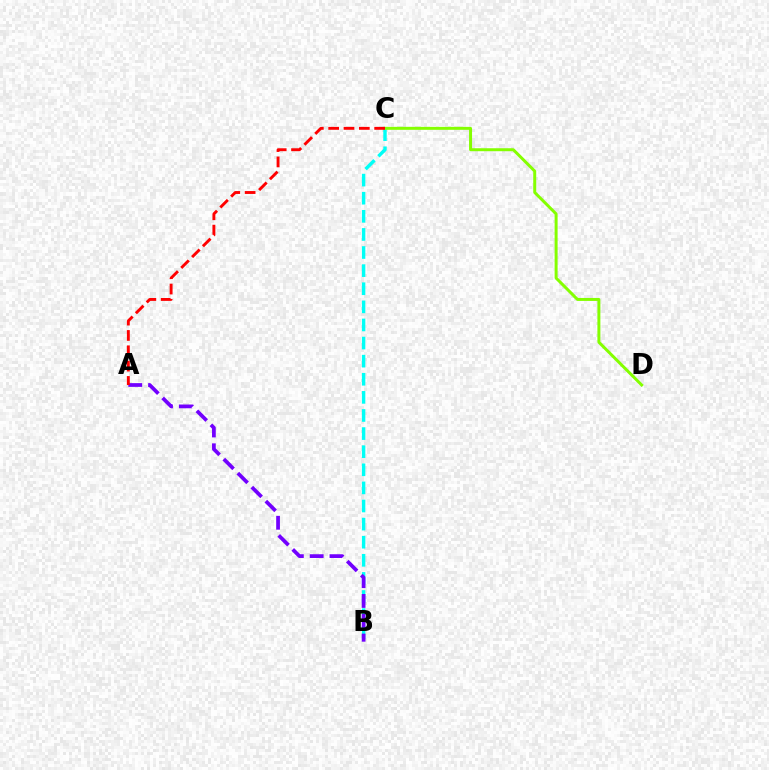{('B', 'C'): [{'color': '#00fff6', 'line_style': 'dashed', 'thickness': 2.46}], ('C', 'D'): [{'color': '#84ff00', 'line_style': 'solid', 'thickness': 2.14}], ('A', 'B'): [{'color': '#7200ff', 'line_style': 'dashed', 'thickness': 2.69}], ('A', 'C'): [{'color': '#ff0000', 'line_style': 'dashed', 'thickness': 2.08}]}